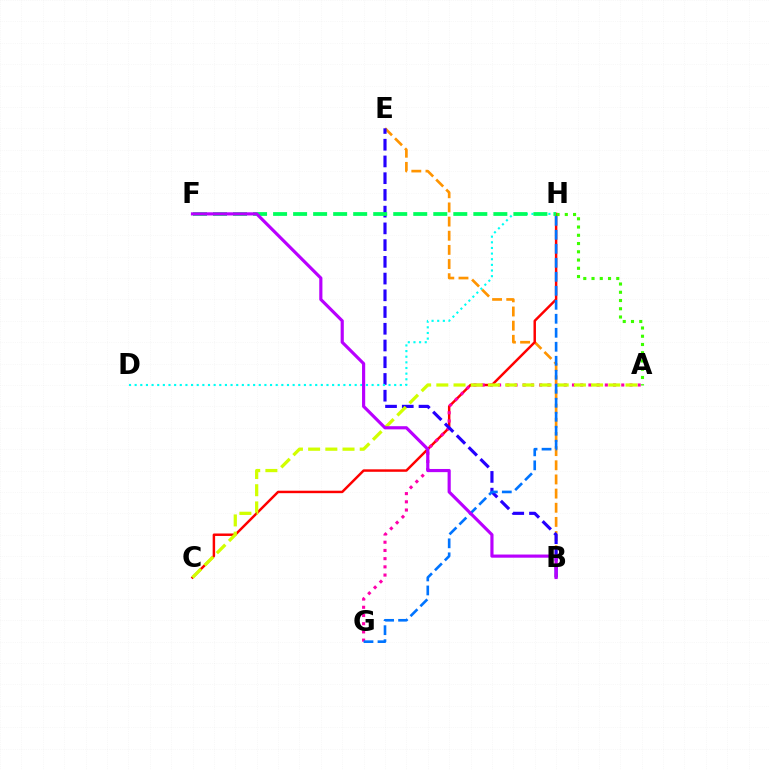{('B', 'E'): [{'color': '#ff9400', 'line_style': 'dashed', 'thickness': 1.92}, {'color': '#2500ff', 'line_style': 'dashed', 'thickness': 2.27}], ('C', 'H'): [{'color': '#ff0000', 'line_style': 'solid', 'thickness': 1.77}], ('A', 'G'): [{'color': '#ff00ac', 'line_style': 'dotted', 'thickness': 2.23}], ('A', 'C'): [{'color': '#d1ff00', 'line_style': 'dashed', 'thickness': 2.34}], ('D', 'H'): [{'color': '#00fff6', 'line_style': 'dotted', 'thickness': 1.53}], ('G', 'H'): [{'color': '#0074ff', 'line_style': 'dashed', 'thickness': 1.9}], ('A', 'H'): [{'color': '#3dff00', 'line_style': 'dotted', 'thickness': 2.24}], ('F', 'H'): [{'color': '#00ff5c', 'line_style': 'dashed', 'thickness': 2.72}], ('B', 'F'): [{'color': '#b900ff', 'line_style': 'solid', 'thickness': 2.28}]}